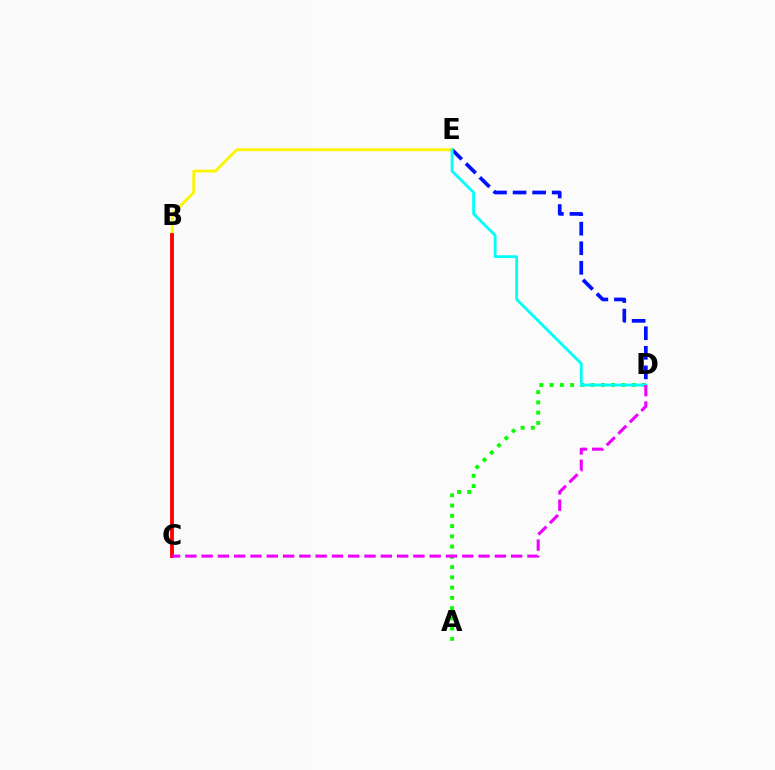{('A', 'D'): [{'color': '#08ff00', 'line_style': 'dotted', 'thickness': 2.79}], ('B', 'E'): [{'color': '#fcf500', 'line_style': 'solid', 'thickness': 2.04}], ('D', 'E'): [{'color': '#0010ff', 'line_style': 'dashed', 'thickness': 2.66}, {'color': '#00fff6', 'line_style': 'solid', 'thickness': 2.02}], ('B', 'C'): [{'color': '#ff0000', 'line_style': 'solid', 'thickness': 2.77}], ('C', 'D'): [{'color': '#ee00ff', 'line_style': 'dashed', 'thickness': 2.21}]}